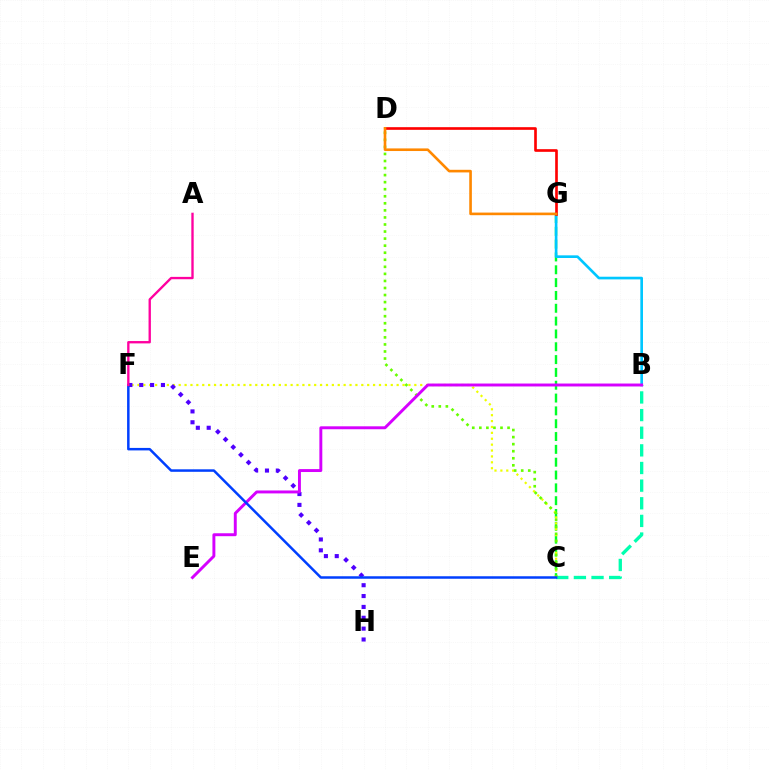{('C', 'G'): [{'color': '#00ff27', 'line_style': 'dashed', 'thickness': 1.74}], ('B', 'G'): [{'color': '#00c7ff', 'line_style': 'solid', 'thickness': 1.91}], ('C', 'F'): [{'color': '#eeff00', 'line_style': 'dotted', 'thickness': 1.6}, {'color': '#003fff', 'line_style': 'solid', 'thickness': 1.8}], ('B', 'C'): [{'color': '#00ffaf', 'line_style': 'dashed', 'thickness': 2.4}], ('D', 'G'): [{'color': '#ff0000', 'line_style': 'solid', 'thickness': 1.91}, {'color': '#ff8800', 'line_style': 'solid', 'thickness': 1.89}], ('F', 'H'): [{'color': '#4f00ff', 'line_style': 'dotted', 'thickness': 2.95}], ('C', 'D'): [{'color': '#66ff00', 'line_style': 'dotted', 'thickness': 1.92}], ('B', 'E'): [{'color': '#d600ff', 'line_style': 'solid', 'thickness': 2.11}], ('A', 'F'): [{'color': '#ff00a0', 'line_style': 'solid', 'thickness': 1.69}]}